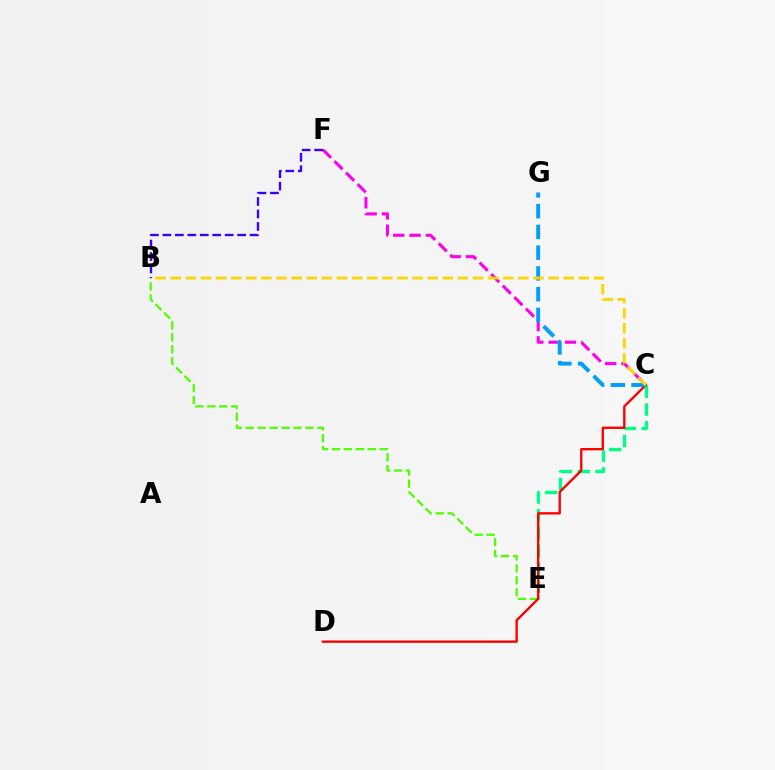{('B', 'E'): [{'color': '#4fff00', 'line_style': 'dashed', 'thickness': 1.62}], ('C', 'F'): [{'color': '#ff00ed', 'line_style': 'dashed', 'thickness': 2.22}], ('C', 'E'): [{'color': '#00ff86', 'line_style': 'dashed', 'thickness': 2.42}], ('C', 'D'): [{'color': '#ff0000', 'line_style': 'solid', 'thickness': 1.69}], ('B', 'F'): [{'color': '#3700ff', 'line_style': 'dashed', 'thickness': 1.69}], ('C', 'G'): [{'color': '#009eff', 'line_style': 'dashed', 'thickness': 2.82}], ('B', 'C'): [{'color': '#ffd500', 'line_style': 'dashed', 'thickness': 2.05}]}